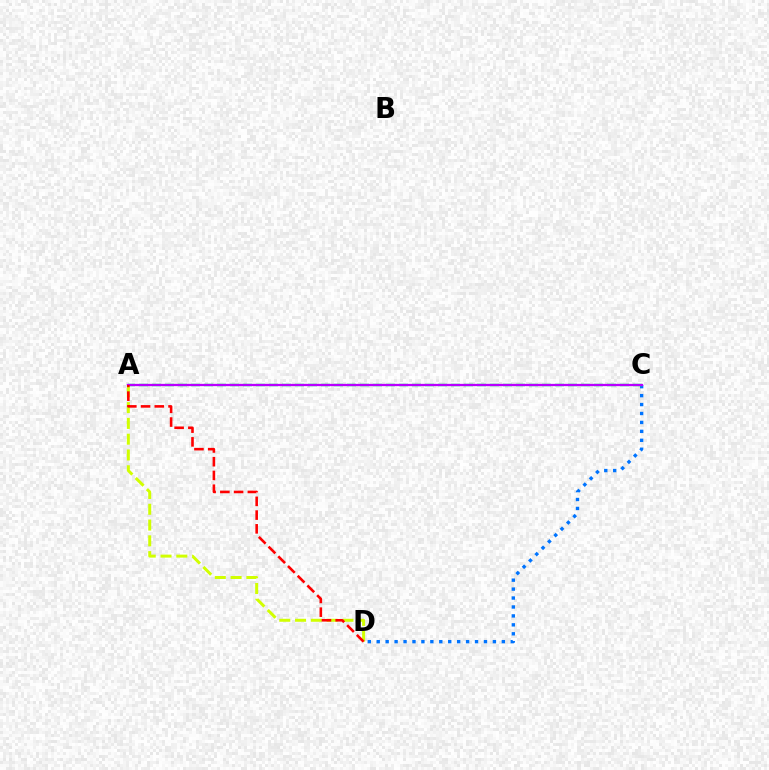{('C', 'D'): [{'color': '#0074ff', 'line_style': 'dotted', 'thickness': 2.43}], ('A', 'C'): [{'color': '#00ff5c', 'line_style': 'dashed', 'thickness': 1.77}, {'color': '#b900ff', 'line_style': 'solid', 'thickness': 1.64}], ('A', 'D'): [{'color': '#d1ff00', 'line_style': 'dashed', 'thickness': 2.14}, {'color': '#ff0000', 'line_style': 'dashed', 'thickness': 1.87}]}